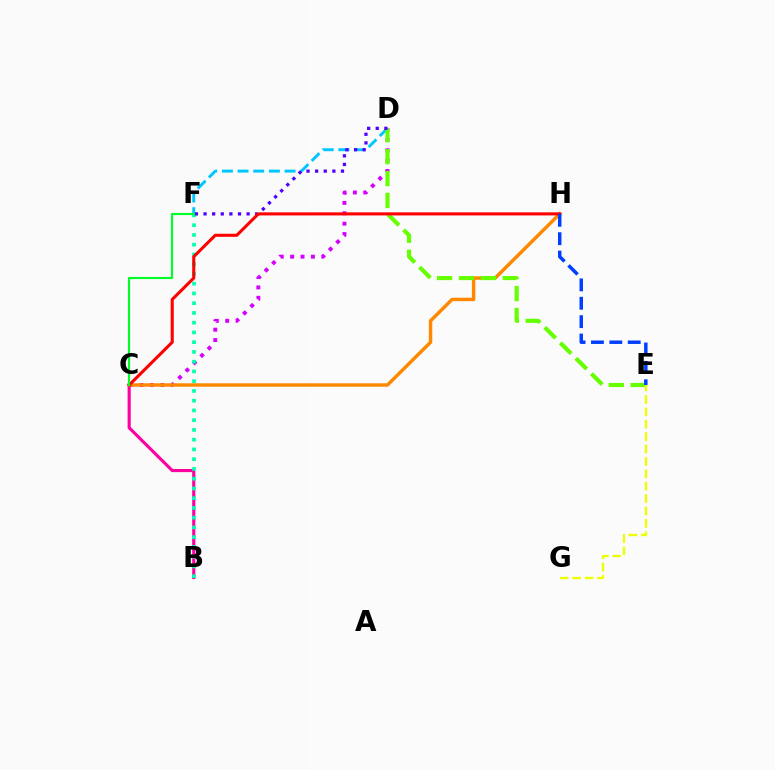{('C', 'D'): [{'color': '#d600ff', 'line_style': 'dotted', 'thickness': 2.82}], ('D', 'F'): [{'color': '#00c7ff', 'line_style': 'dashed', 'thickness': 2.13}, {'color': '#4f00ff', 'line_style': 'dotted', 'thickness': 2.34}], ('B', 'C'): [{'color': '#ff00a0', 'line_style': 'solid', 'thickness': 2.25}], ('B', 'F'): [{'color': '#00ffaf', 'line_style': 'dotted', 'thickness': 2.65}], ('C', 'H'): [{'color': '#ff8800', 'line_style': 'solid', 'thickness': 2.48}, {'color': '#ff0000', 'line_style': 'solid', 'thickness': 2.21}], ('D', 'E'): [{'color': '#66ff00', 'line_style': 'dashed', 'thickness': 2.98}], ('E', 'H'): [{'color': '#003fff', 'line_style': 'dashed', 'thickness': 2.5}], ('E', 'G'): [{'color': '#eeff00', 'line_style': 'dashed', 'thickness': 1.68}], ('C', 'F'): [{'color': '#00ff27', 'line_style': 'solid', 'thickness': 1.54}]}